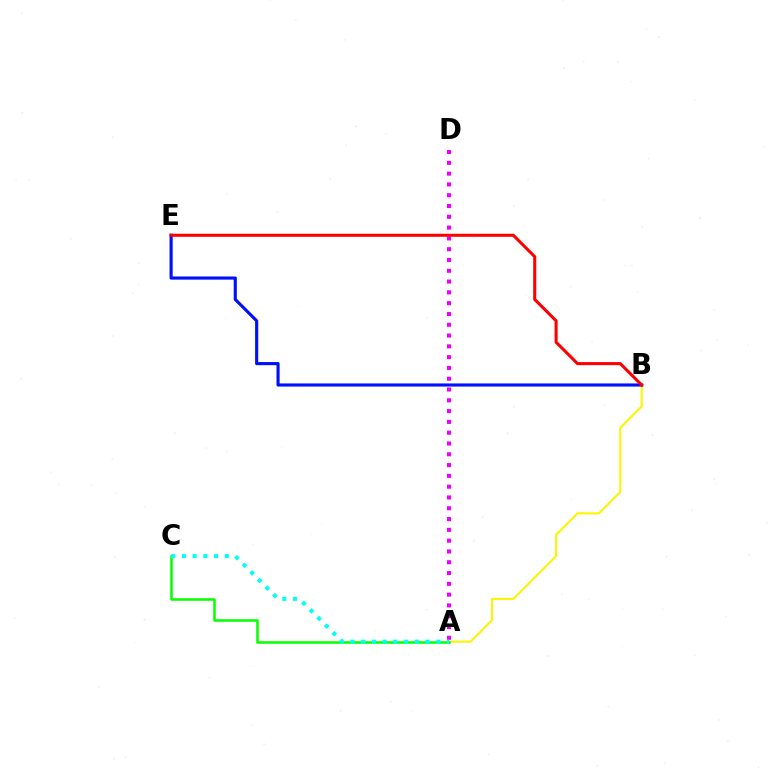{('A', 'D'): [{'color': '#ee00ff', 'line_style': 'dotted', 'thickness': 2.93}], ('A', 'B'): [{'color': '#fcf500', 'line_style': 'solid', 'thickness': 1.51}], ('A', 'C'): [{'color': '#08ff00', 'line_style': 'solid', 'thickness': 1.83}, {'color': '#00fff6', 'line_style': 'dotted', 'thickness': 2.92}], ('B', 'E'): [{'color': '#0010ff', 'line_style': 'solid', 'thickness': 2.25}, {'color': '#ff0000', 'line_style': 'solid', 'thickness': 2.2}]}